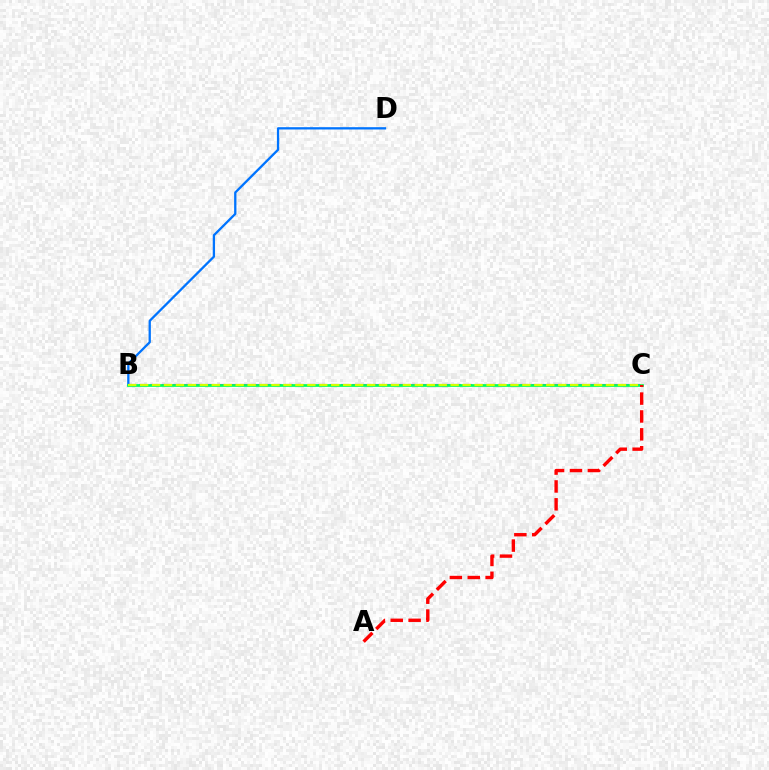{('B', 'D'): [{'color': '#0074ff', 'line_style': 'solid', 'thickness': 1.65}], ('B', 'C'): [{'color': '#b900ff', 'line_style': 'dashed', 'thickness': 1.52}, {'color': '#00ff5c', 'line_style': 'solid', 'thickness': 1.96}, {'color': '#d1ff00', 'line_style': 'dashed', 'thickness': 1.62}], ('A', 'C'): [{'color': '#ff0000', 'line_style': 'dashed', 'thickness': 2.43}]}